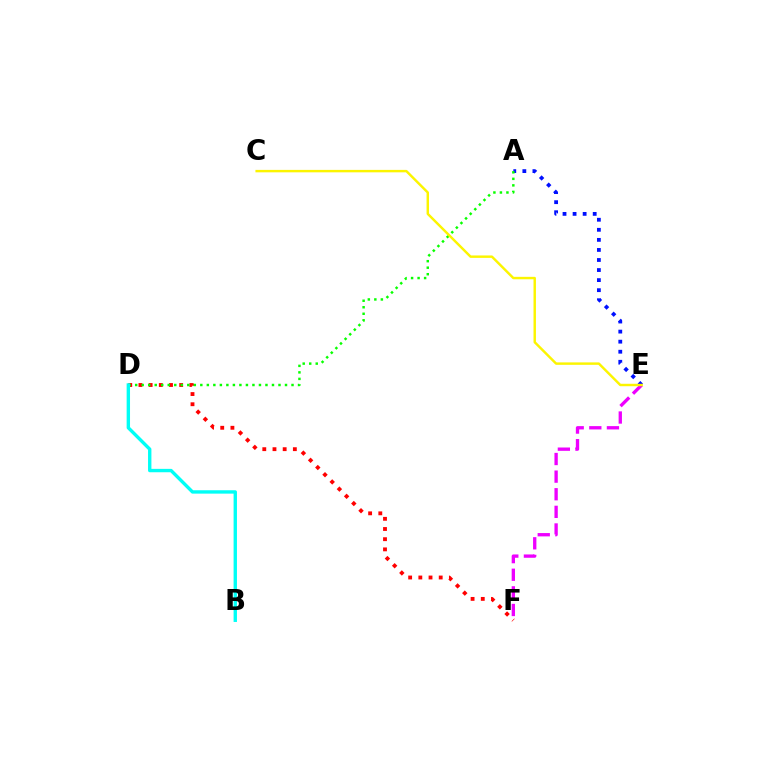{('A', 'E'): [{'color': '#0010ff', 'line_style': 'dotted', 'thickness': 2.73}], ('D', 'F'): [{'color': '#ff0000', 'line_style': 'dotted', 'thickness': 2.77}], ('A', 'D'): [{'color': '#08ff00', 'line_style': 'dotted', 'thickness': 1.77}], ('E', 'F'): [{'color': '#ee00ff', 'line_style': 'dashed', 'thickness': 2.39}], ('C', 'E'): [{'color': '#fcf500', 'line_style': 'solid', 'thickness': 1.75}], ('B', 'D'): [{'color': '#00fff6', 'line_style': 'solid', 'thickness': 2.43}]}